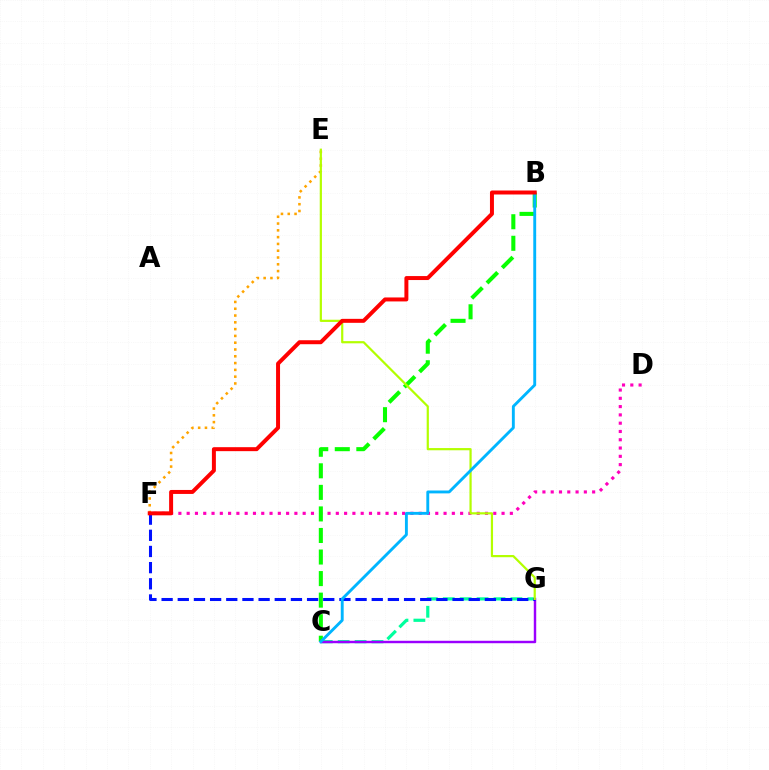{('D', 'F'): [{'color': '#ff00bd', 'line_style': 'dotted', 'thickness': 2.25}], ('C', 'G'): [{'color': '#00ff9d', 'line_style': 'dashed', 'thickness': 2.3}, {'color': '#9b00ff', 'line_style': 'solid', 'thickness': 1.75}], ('B', 'C'): [{'color': '#08ff00', 'line_style': 'dashed', 'thickness': 2.93}, {'color': '#00b5ff', 'line_style': 'solid', 'thickness': 2.08}], ('E', 'F'): [{'color': '#ffa500', 'line_style': 'dotted', 'thickness': 1.85}], ('F', 'G'): [{'color': '#0010ff', 'line_style': 'dashed', 'thickness': 2.2}], ('E', 'G'): [{'color': '#b3ff00', 'line_style': 'solid', 'thickness': 1.59}], ('B', 'F'): [{'color': '#ff0000', 'line_style': 'solid', 'thickness': 2.86}]}